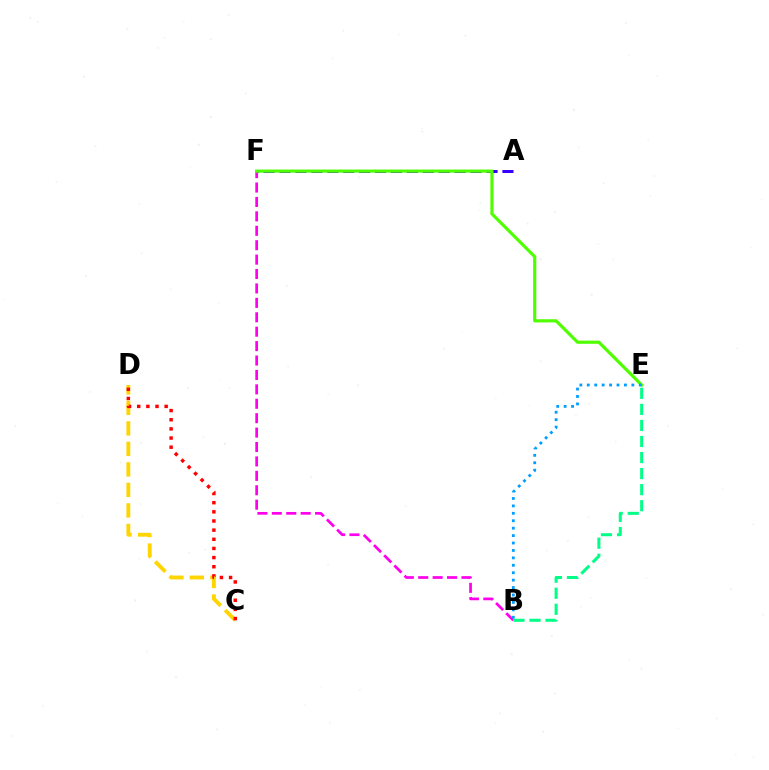{('C', 'D'): [{'color': '#ffd500', 'line_style': 'dashed', 'thickness': 2.79}, {'color': '#ff0000', 'line_style': 'dotted', 'thickness': 2.49}], ('B', 'F'): [{'color': '#ff00ed', 'line_style': 'dashed', 'thickness': 1.96}], ('A', 'F'): [{'color': '#3700ff', 'line_style': 'dashed', 'thickness': 2.16}], ('B', 'E'): [{'color': '#00ff86', 'line_style': 'dashed', 'thickness': 2.18}, {'color': '#009eff', 'line_style': 'dotted', 'thickness': 2.02}], ('E', 'F'): [{'color': '#4fff00', 'line_style': 'solid', 'thickness': 2.28}]}